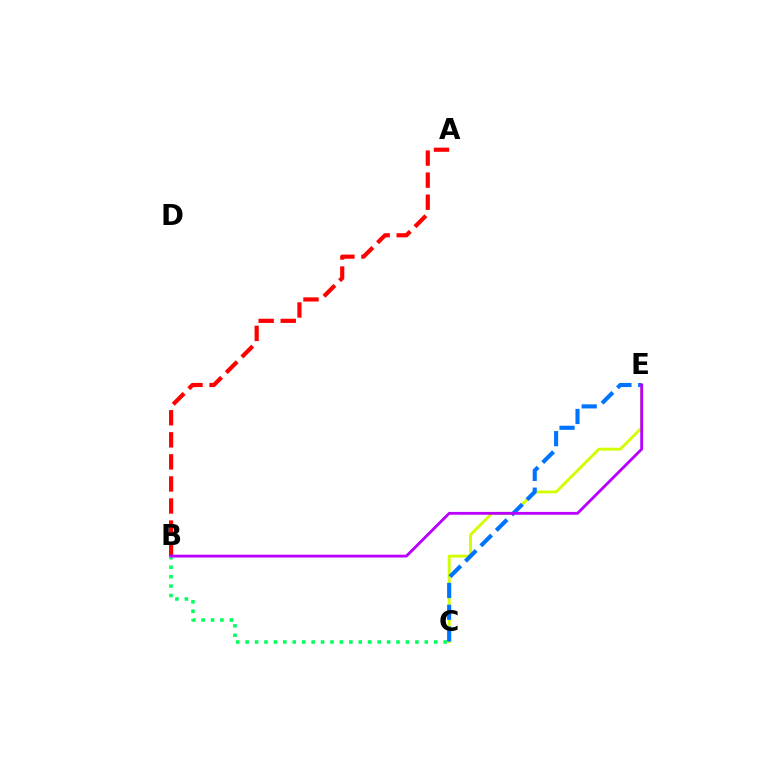{('C', 'E'): [{'color': '#d1ff00', 'line_style': 'solid', 'thickness': 2.09}, {'color': '#0074ff', 'line_style': 'dashed', 'thickness': 2.96}], ('B', 'C'): [{'color': '#00ff5c', 'line_style': 'dotted', 'thickness': 2.56}], ('A', 'B'): [{'color': '#ff0000', 'line_style': 'dashed', 'thickness': 3.0}], ('B', 'E'): [{'color': '#b900ff', 'line_style': 'solid', 'thickness': 2.04}]}